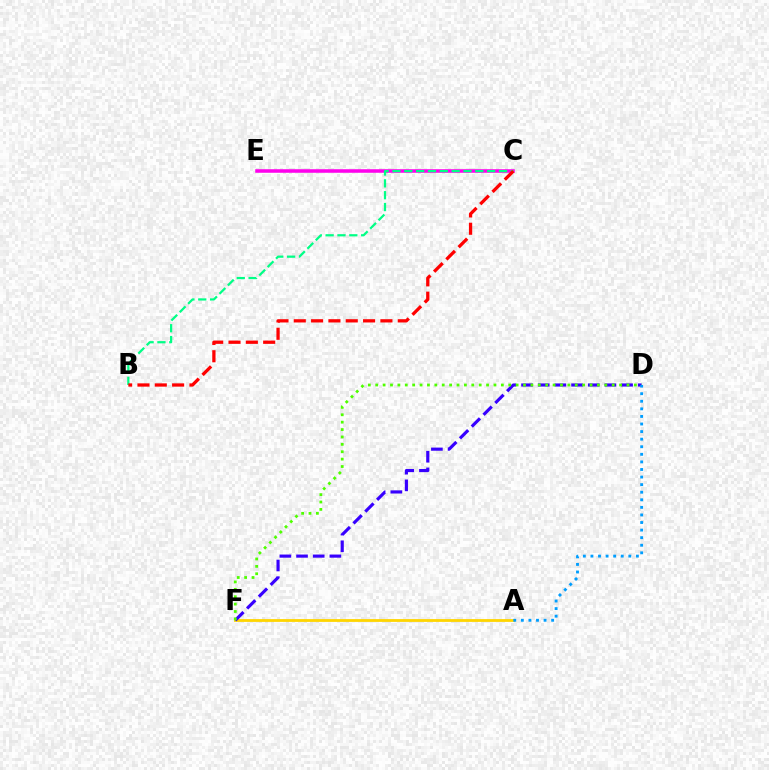{('A', 'F'): [{'color': '#ffd500', 'line_style': 'solid', 'thickness': 2.02}], ('C', 'E'): [{'color': '#ff00ed', 'line_style': 'solid', 'thickness': 2.55}], ('D', 'F'): [{'color': '#3700ff', 'line_style': 'dashed', 'thickness': 2.27}, {'color': '#4fff00', 'line_style': 'dotted', 'thickness': 2.01}], ('B', 'C'): [{'color': '#00ff86', 'line_style': 'dashed', 'thickness': 1.61}, {'color': '#ff0000', 'line_style': 'dashed', 'thickness': 2.35}], ('A', 'D'): [{'color': '#009eff', 'line_style': 'dotted', 'thickness': 2.06}]}